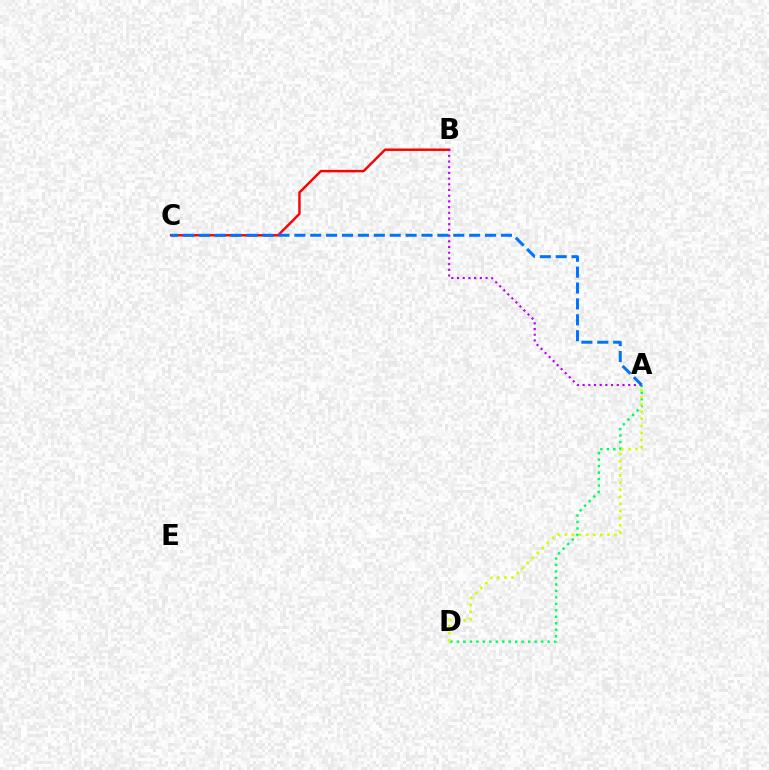{('A', 'D'): [{'color': '#00ff5c', 'line_style': 'dotted', 'thickness': 1.76}, {'color': '#d1ff00', 'line_style': 'dotted', 'thickness': 1.93}], ('B', 'C'): [{'color': '#ff0000', 'line_style': 'solid', 'thickness': 1.74}], ('A', 'B'): [{'color': '#b900ff', 'line_style': 'dotted', 'thickness': 1.55}], ('A', 'C'): [{'color': '#0074ff', 'line_style': 'dashed', 'thickness': 2.16}]}